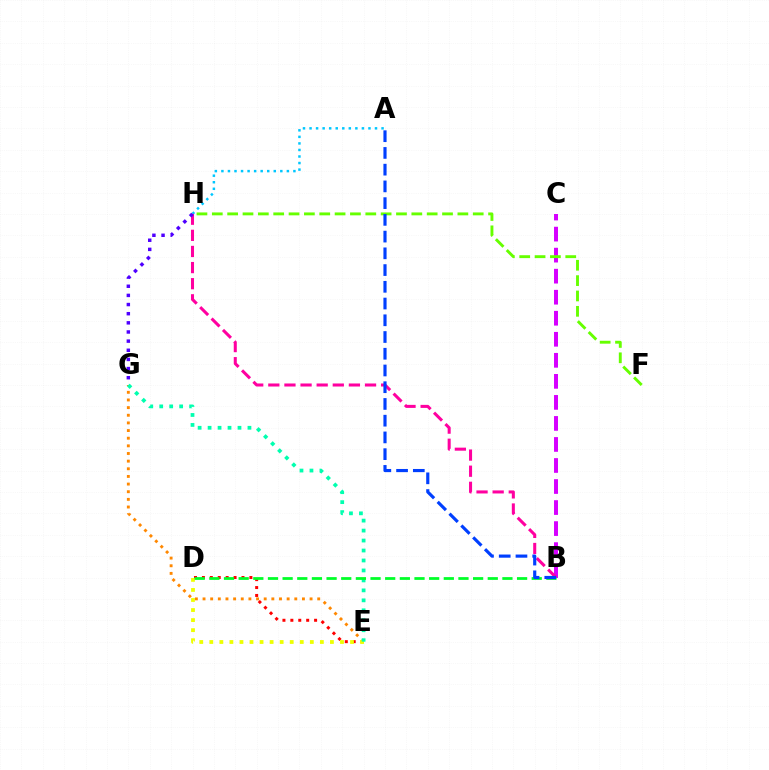{('D', 'E'): [{'color': '#ff0000', 'line_style': 'dotted', 'thickness': 2.15}, {'color': '#eeff00', 'line_style': 'dotted', 'thickness': 2.73}], ('B', 'C'): [{'color': '#d600ff', 'line_style': 'dashed', 'thickness': 2.86}], ('E', 'G'): [{'color': '#ff8800', 'line_style': 'dotted', 'thickness': 2.08}, {'color': '#00ffaf', 'line_style': 'dotted', 'thickness': 2.71}], ('A', 'H'): [{'color': '#00c7ff', 'line_style': 'dotted', 'thickness': 1.78}], ('B', 'D'): [{'color': '#00ff27', 'line_style': 'dashed', 'thickness': 1.99}], ('B', 'H'): [{'color': '#ff00a0', 'line_style': 'dashed', 'thickness': 2.19}], ('F', 'H'): [{'color': '#66ff00', 'line_style': 'dashed', 'thickness': 2.09}], ('A', 'B'): [{'color': '#003fff', 'line_style': 'dashed', 'thickness': 2.27}], ('G', 'H'): [{'color': '#4f00ff', 'line_style': 'dotted', 'thickness': 2.48}]}